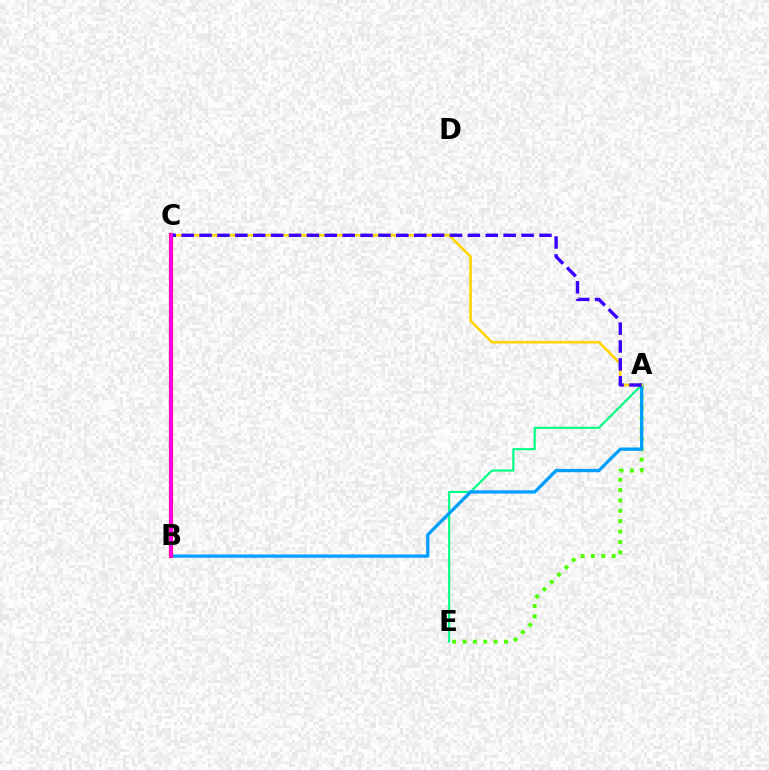{('A', 'E'): [{'color': '#4fff00', 'line_style': 'dotted', 'thickness': 2.82}, {'color': '#00ff86', 'line_style': 'solid', 'thickness': 1.52}], ('A', 'B'): [{'color': '#009eff', 'line_style': 'solid', 'thickness': 2.37}], ('A', 'C'): [{'color': '#ffd500', 'line_style': 'solid', 'thickness': 1.87}, {'color': '#3700ff', 'line_style': 'dashed', 'thickness': 2.43}], ('B', 'C'): [{'color': '#ff0000', 'line_style': 'solid', 'thickness': 2.98}, {'color': '#ff00ed', 'line_style': 'solid', 'thickness': 2.56}]}